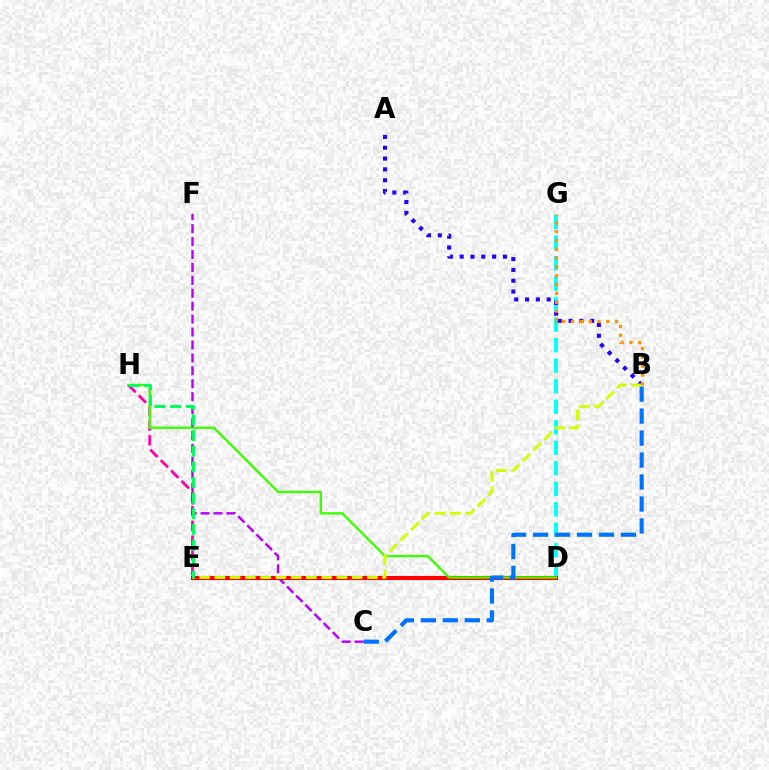{('E', 'H'): [{'color': '#ff00ac', 'line_style': 'dashed', 'thickness': 2.0}, {'color': '#00ff5c', 'line_style': 'dashed', 'thickness': 2.13}], ('D', 'G'): [{'color': '#00fff6', 'line_style': 'dashed', 'thickness': 2.79}], ('D', 'E'): [{'color': '#ff0000', 'line_style': 'solid', 'thickness': 2.97}], ('D', 'H'): [{'color': '#3dff00', 'line_style': 'solid', 'thickness': 1.7}], ('B', 'C'): [{'color': '#0074ff', 'line_style': 'dashed', 'thickness': 2.98}], ('A', 'B'): [{'color': '#2500ff', 'line_style': 'dotted', 'thickness': 2.94}], ('C', 'F'): [{'color': '#b900ff', 'line_style': 'dashed', 'thickness': 1.76}], ('B', 'E'): [{'color': '#d1ff00', 'line_style': 'dashed', 'thickness': 2.07}], ('B', 'G'): [{'color': '#ff9400', 'line_style': 'dotted', 'thickness': 2.4}]}